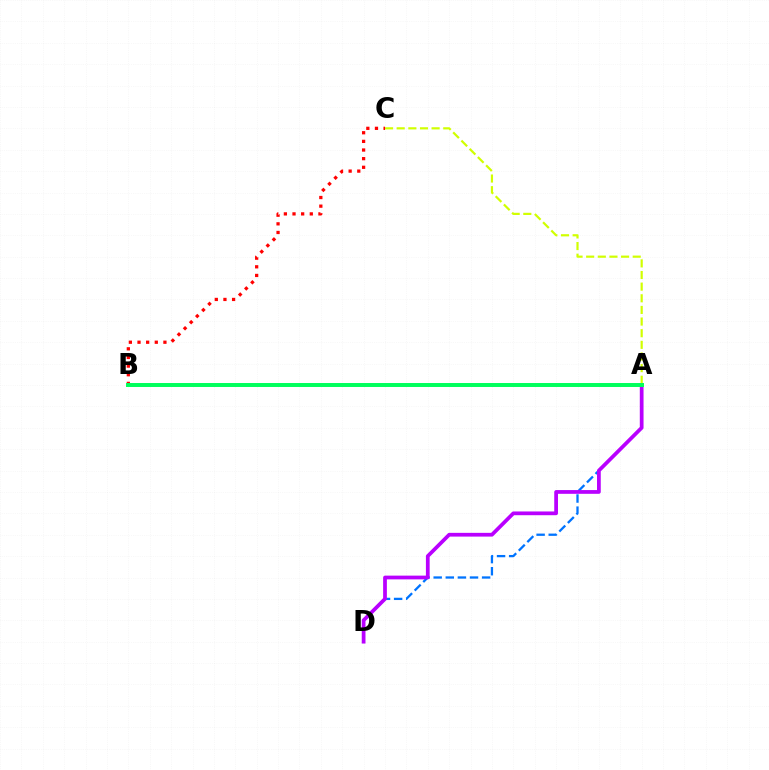{('B', 'C'): [{'color': '#ff0000', 'line_style': 'dotted', 'thickness': 2.35}], ('A', 'D'): [{'color': '#0074ff', 'line_style': 'dashed', 'thickness': 1.64}, {'color': '#b900ff', 'line_style': 'solid', 'thickness': 2.7}], ('A', 'C'): [{'color': '#d1ff00', 'line_style': 'dashed', 'thickness': 1.58}], ('A', 'B'): [{'color': '#00ff5c', 'line_style': 'solid', 'thickness': 2.85}]}